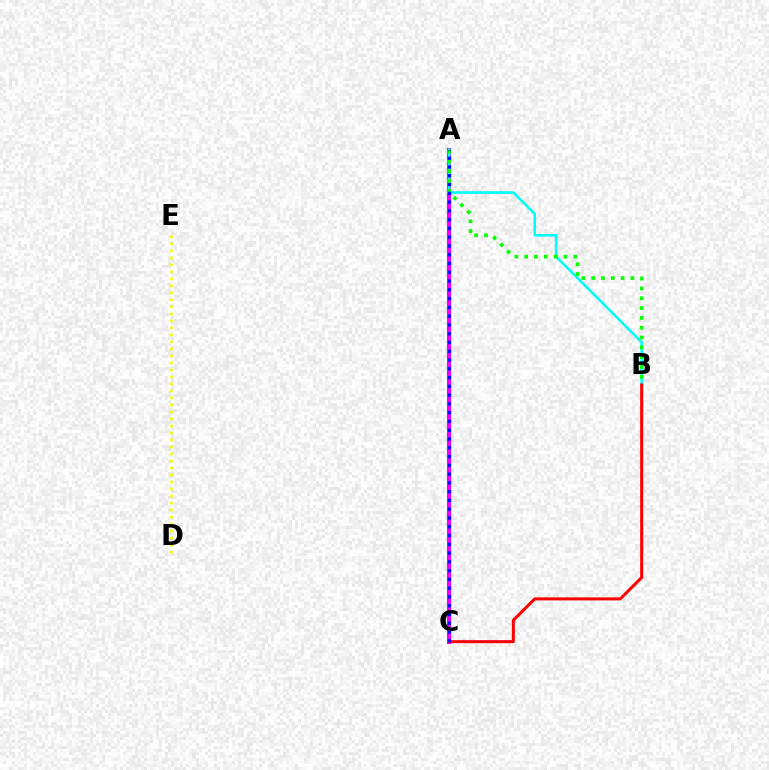{('A', 'C'): [{'color': '#ee00ff', 'line_style': 'solid', 'thickness': 2.94}, {'color': '#0010ff', 'line_style': 'dotted', 'thickness': 2.38}], ('A', 'B'): [{'color': '#00fff6', 'line_style': 'solid', 'thickness': 1.87}, {'color': '#08ff00', 'line_style': 'dotted', 'thickness': 2.67}], ('D', 'E'): [{'color': '#fcf500', 'line_style': 'dotted', 'thickness': 1.9}], ('B', 'C'): [{'color': '#ff0000', 'line_style': 'solid', 'thickness': 2.18}]}